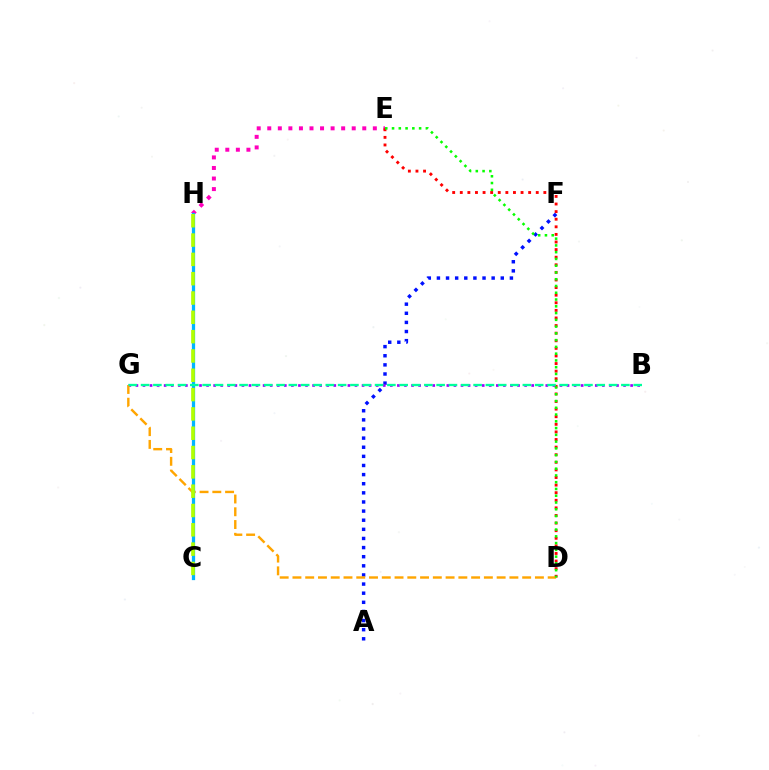{('E', 'H'): [{'color': '#ff00bd', 'line_style': 'dotted', 'thickness': 2.87}], ('D', 'E'): [{'color': '#ff0000', 'line_style': 'dotted', 'thickness': 2.06}, {'color': '#08ff00', 'line_style': 'dotted', 'thickness': 1.84}], ('A', 'F'): [{'color': '#0010ff', 'line_style': 'dotted', 'thickness': 2.48}], ('B', 'G'): [{'color': '#9b00ff', 'line_style': 'dotted', 'thickness': 1.92}, {'color': '#00ff9d', 'line_style': 'dashed', 'thickness': 1.67}], ('D', 'G'): [{'color': '#ffa500', 'line_style': 'dashed', 'thickness': 1.73}], ('C', 'H'): [{'color': '#00b5ff', 'line_style': 'solid', 'thickness': 2.35}, {'color': '#b3ff00', 'line_style': 'dashed', 'thickness': 2.62}]}